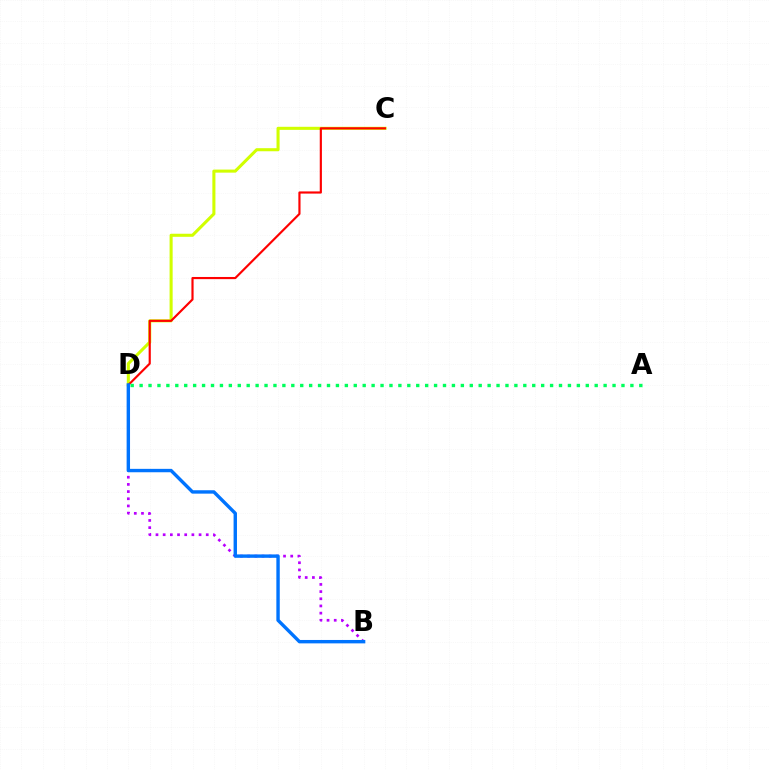{('C', 'D'): [{'color': '#d1ff00', 'line_style': 'solid', 'thickness': 2.21}, {'color': '#ff0000', 'line_style': 'solid', 'thickness': 1.56}], ('B', 'D'): [{'color': '#b900ff', 'line_style': 'dotted', 'thickness': 1.95}, {'color': '#0074ff', 'line_style': 'solid', 'thickness': 2.45}], ('A', 'D'): [{'color': '#00ff5c', 'line_style': 'dotted', 'thickness': 2.42}]}